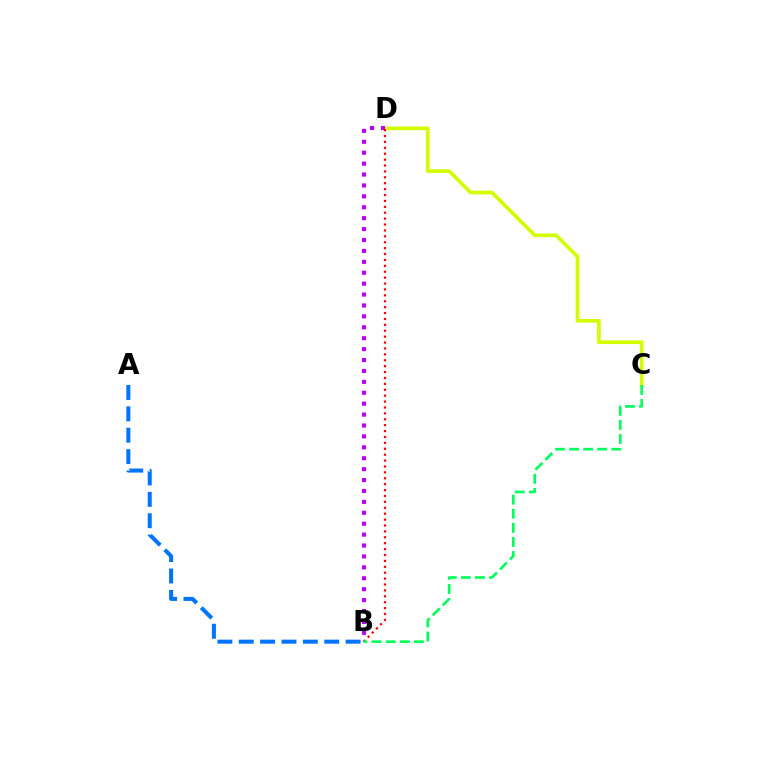{('C', 'D'): [{'color': '#d1ff00', 'line_style': 'solid', 'thickness': 2.66}], ('B', 'D'): [{'color': '#b900ff', 'line_style': 'dotted', 'thickness': 2.96}, {'color': '#ff0000', 'line_style': 'dotted', 'thickness': 1.6}], ('A', 'B'): [{'color': '#0074ff', 'line_style': 'dashed', 'thickness': 2.9}], ('B', 'C'): [{'color': '#00ff5c', 'line_style': 'dashed', 'thickness': 1.91}]}